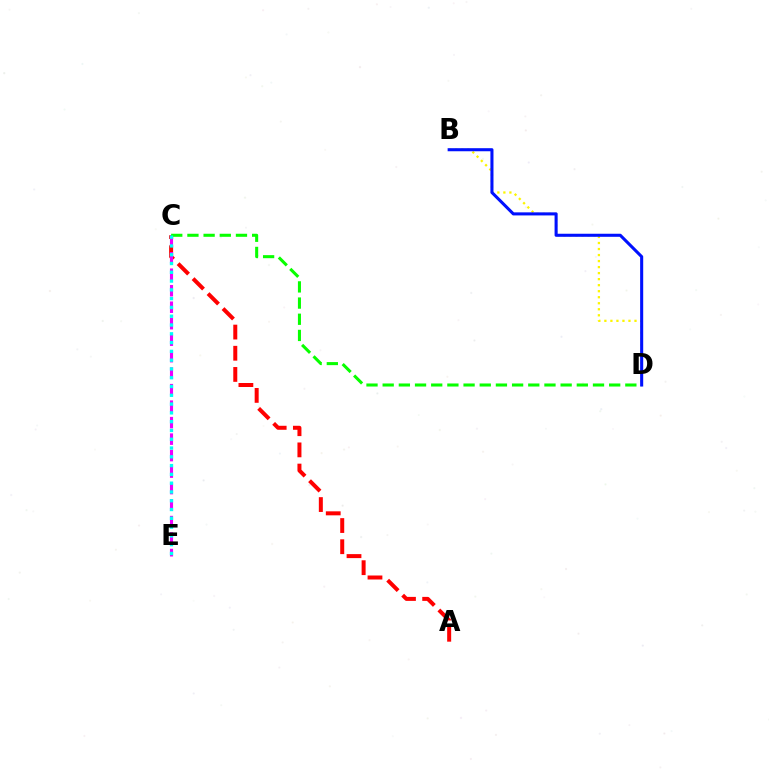{('A', 'C'): [{'color': '#ff0000', 'line_style': 'dashed', 'thickness': 2.88}], ('C', 'E'): [{'color': '#ee00ff', 'line_style': 'dashed', 'thickness': 2.24}, {'color': '#00fff6', 'line_style': 'dotted', 'thickness': 2.39}], ('B', 'D'): [{'color': '#fcf500', 'line_style': 'dotted', 'thickness': 1.64}, {'color': '#0010ff', 'line_style': 'solid', 'thickness': 2.21}], ('C', 'D'): [{'color': '#08ff00', 'line_style': 'dashed', 'thickness': 2.2}]}